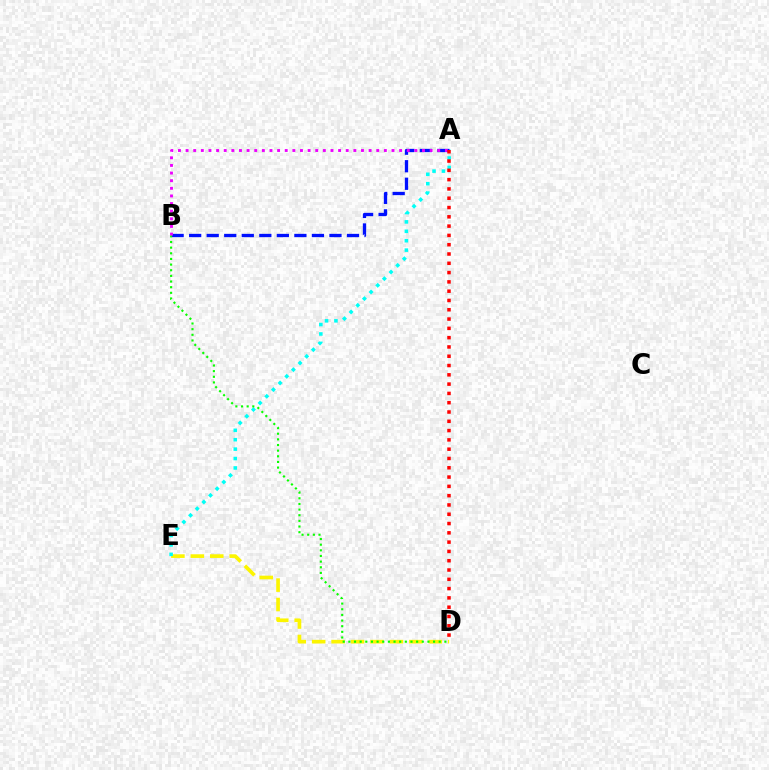{('D', 'E'): [{'color': '#fcf500', 'line_style': 'dashed', 'thickness': 2.64}], ('A', 'E'): [{'color': '#00fff6', 'line_style': 'dotted', 'thickness': 2.56}], ('A', 'B'): [{'color': '#0010ff', 'line_style': 'dashed', 'thickness': 2.38}, {'color': '#ee00ff', 'line_style': 'dotted', 'thickness': 2.07}], ('B', 'D'): [{'color': '#08ff00', 'line_style': 'dotted', 'thickness': 1.53}], ('A', 'D'): [{'color': '#ff0000', 'line_style': 'dotted', 'thickness': 2.53}]}